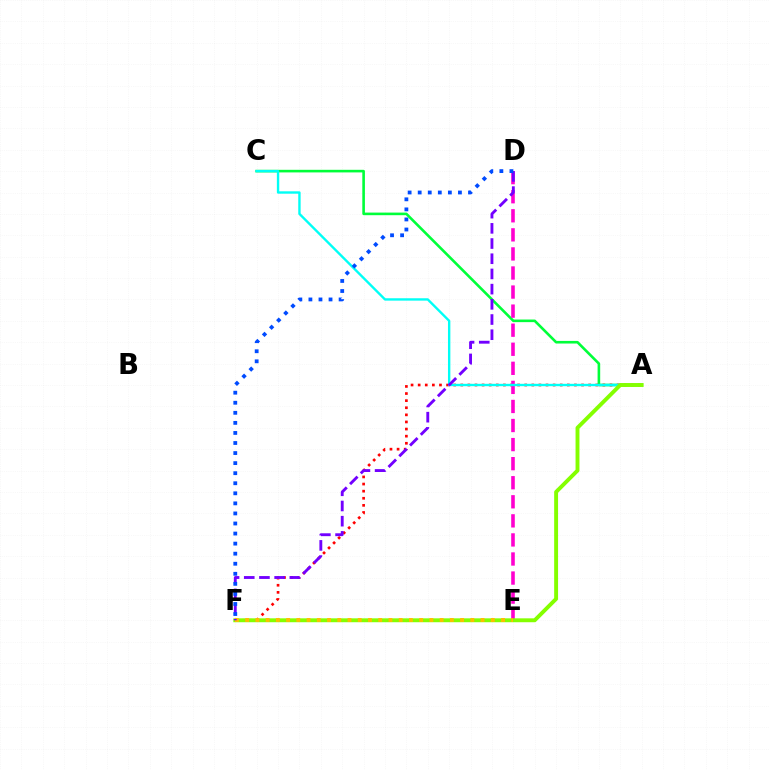{('A', 'C'): [{'color': '#00ff39', 'line_style': 'solid', 'thickness': 1.88}, {'color': '#00fff6', 'line_style': 'solid', 'thickness': 1.72}], ('A', 'F'): [{'color': '#ff0000', 'line_style': 'dotted', 'thickness': 1.93}, {'color': '#84ff00', 'line_style': 'solid', 'thickness': 2.81}], ('D', 'E'): [{'color': '#ff00cf', 'line_style': 'dashed', 'thickness': 2.59}], ('E', 'F'): [{'color': '#ffbd00', 'line_style': 'dotted', 'thickness': 2.78}], ('D', 'F'): [{'color': '#7200ff', 'line_style': 'dashed', 'thickness': 2.06}, {'color': '#004bff', 'line_style': 'dotted', 'thickness': 2.73}]}